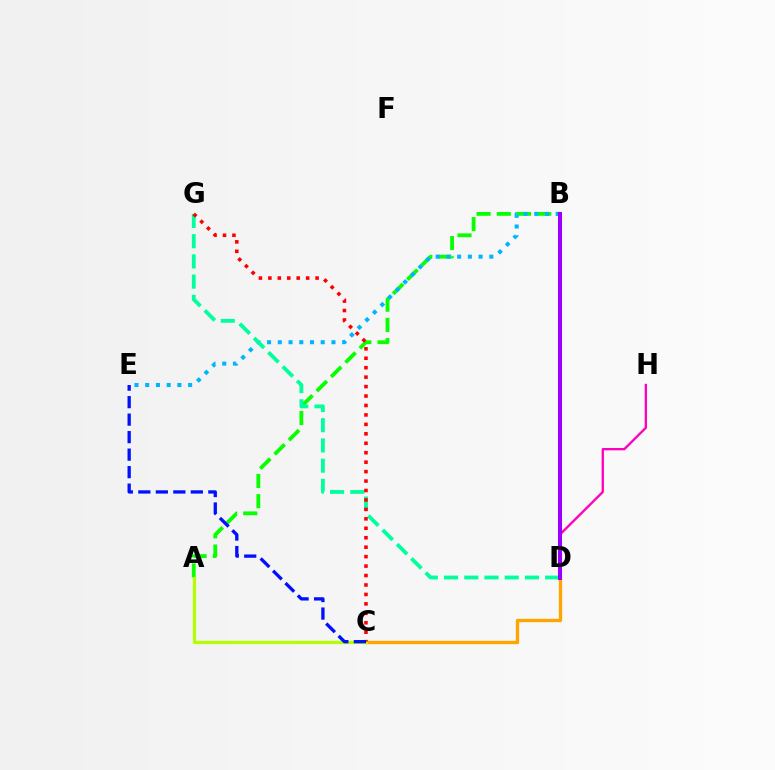{('A', 'B'): [{'color': '#08ff00', 'line_style': 'dashed', 'thickness': 2.75}], ('D', 'H'): [{'color': '#ff00bd', 'line_style': 'solid', 'thickness': 1.68}], ('B', 'E'): [{'color': '#00b5ff', 'line_style': 'dotted', 'thickness': 2.92}], ('C', 'D'): [{'color': '#ffa500', 'line_style': 'solid', 'thickness': 2.41}], ('A', 'C'): [{'color': '#b3ff00', 'line_style': 'solid', 'thickness': 2.32}], ('D', 'G'): [{'color': '#00ff9d', 'line_style': 'dashed', 'thickness': 2.75}], ('B', 'D'): [{'color': '#9b00ff', 'line_style': 'solid', 'thickness': 2.91}], ('C', 'G'): [{'color': '#ff0000', 'line_style': 'dotted', 'thickness': 2.57}], ('C', 'E'): [{'color': '#0010ff', 'line_style': 'dashed', 'thickness': 2.38}]}